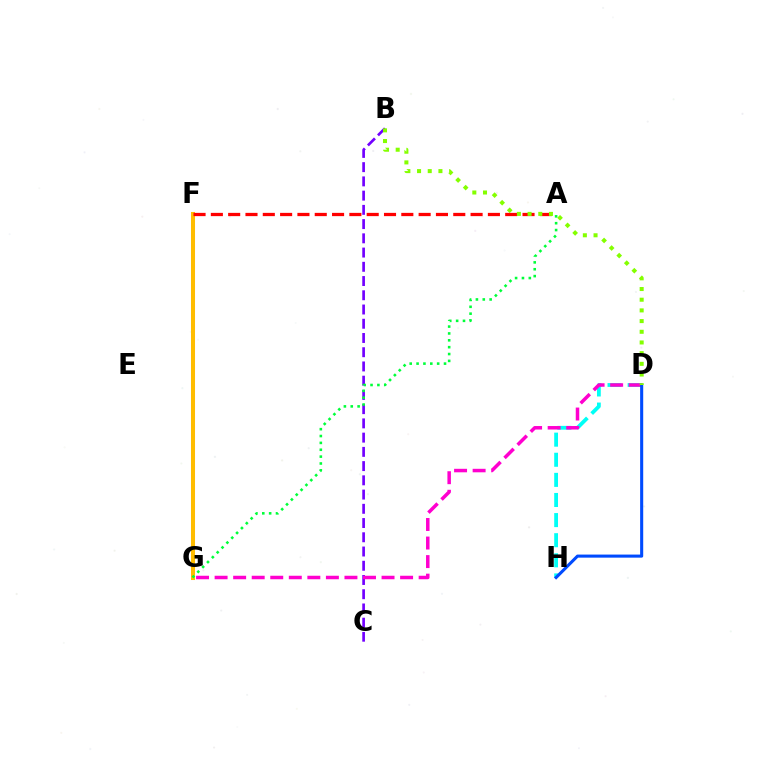{('D', 'H'): [{'color': '#00fff6', 'line_style': 'dashed', 'thickness': 2.73}, {'color': '#004bff', 'line_style': 'solid', 'thickness': 2.22}], ('B', 'C'): [{'color': '#7200ff', 'line_style': 'dashed', 'thickness': 1.93}], ('D', 'G'): [{'color': '#ff00cf', 'line_style': 'dashed', 'thickness': 2.52}], ('F', 'G'): [{'color': '#ffbd00', 'line_style': 'solid', 'thickness': 2.91}], ('A', 'G'): [{'color': '#00ff39', 'line_style': 'dotted', 'thickness': 1.86}], ('A', 'F'): [{'color': '#ff0000', 'line_style': 'dashed', 'thickness': 2.35}], ('B', 'D'): [{'color': '#84ff00', 'line_style': 'dotted', 'thickness': 2.9}]}